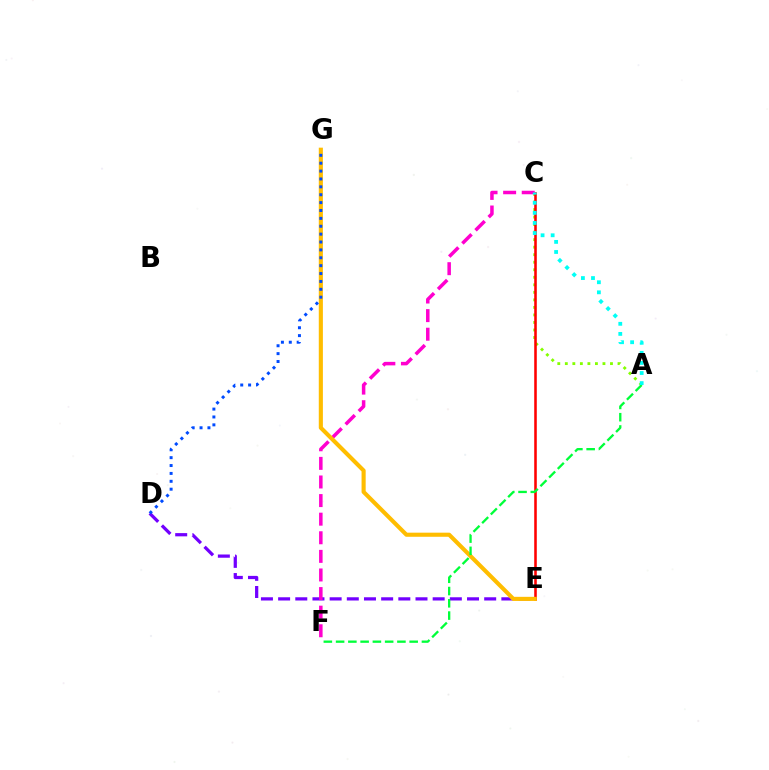{('D', 'E'): [{'color': '#7200ff', 'line_style': 'dashed', 'thickness': 2.33}], ('A', 'C'): [{'color': '#84ff00', 'line_style': 'dotted', 'thickness': 2.05}, {'color': '#00fff6', 'line_style': 'dotted', 'thickness': 2.74}], ('C', 'E'): [{'color': '#ff0000', 'line_style': 'solid', 'thickness': 1.85}], ('C', 'F'): [{'color': '#ff00cf', 'line_style': 'dashed', 'thickness': 2.53}], ('E', 'G'): [{'color': '#ffbd00', 'line_style': 'solid', 'thickness': 2.96}], ('A', 'F'): [{'color': '#00ff39', 'line_style': 'dashed', 'thickness': 1.67}], ('D', 'G'): [{'color': '#004bff', 'line_style': 'dotted', 'thickness': 2.14}]}